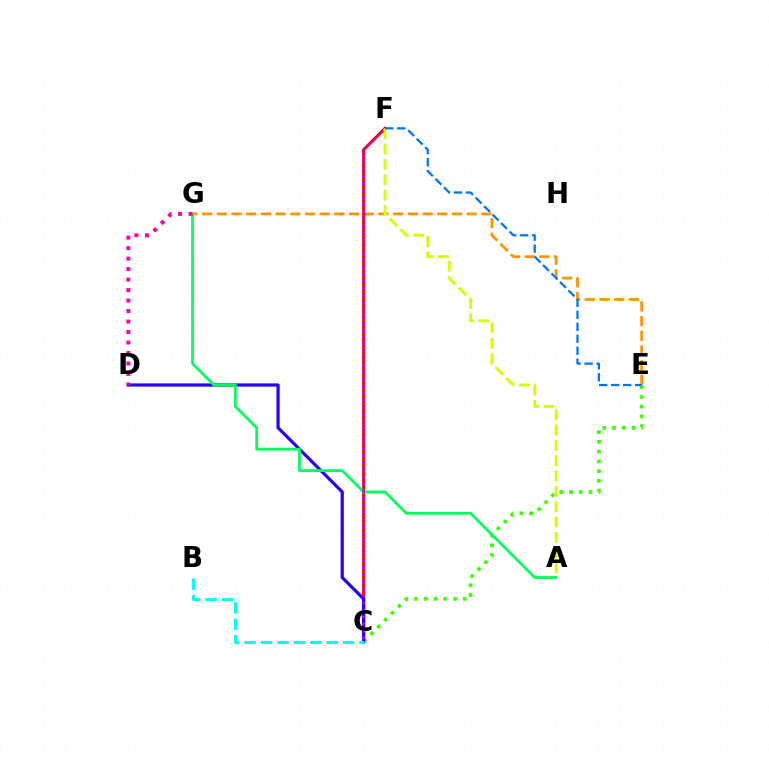{('E', 'G'): [{'color': '#ff9400', 'line_style': 'dashed', 'thickness': 2.0}], ('C', 'E'): [{'color': '#3dff00', 'line_style': 'dotted', 'thickness': 2.65}], ('C', 'F'): [{'color': '#ff0000', 'line_style': 'solid', 'thickness': 2.15}, {'color': '#b900ff', 'line_style': 'dotted', 'thickness': 1.9}], ('C', 'D'): [{'color': '#2500ff', 'line_style': 'solid', 'thickness': 2.3}], ('A', 'G'): [{'color': '#00ff5c', 'line_style': 'solid', 'thickness': 1.99}], ('D', 'G'): [{'color': '#ff00ac', 'line_style': 'dotted', 'thickness': 2.85}], ('A', 'F'): [{'color': '#d1ff00', 'line_style': 'dashed', 'thickness': 2.08}], ('E', 'F'): [{'color': '#0074ff', 'line_style': 'dashed', 'thickness': 1.63}], ('B', 'C'): [{'color': '#00fff6', 'line_style': 'dashed', 'thickness': 2.23}]}